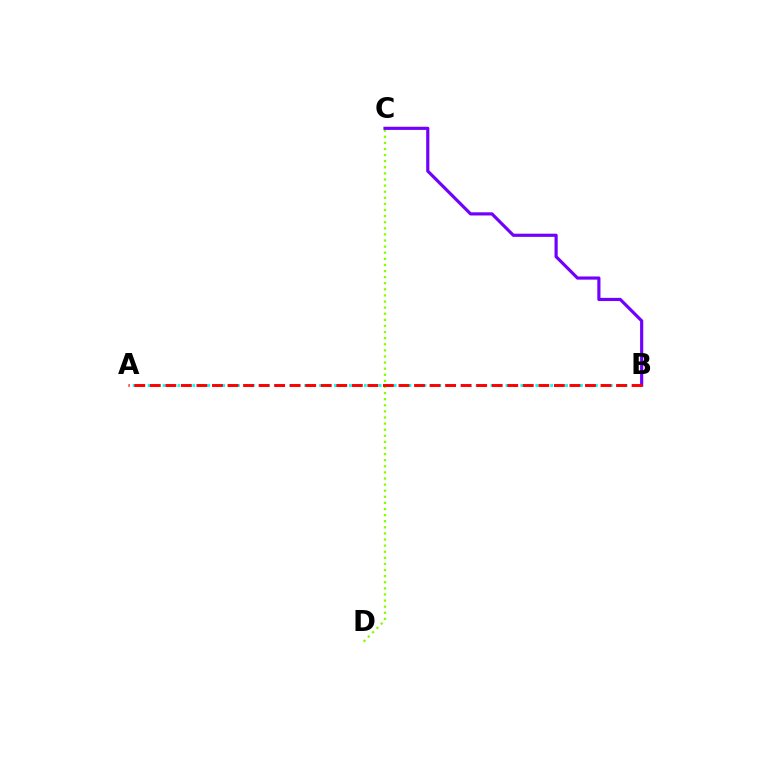{('A', 'B'): [{'color': '#00fff6', 'line_style': 'dotted', 'thickness': 2.03}, {'color': '#ff0000', 'line_style': 'dashed', 'thickness': 2.11}], ('C', 'D'): [{'color': '#84ff00', 'line_style': 'dotted', 'thickness': 1.66}], ('B', 'C'): [{'color': '#7200ff', 'line_style': 'solid', 'thickness': 2.28}]}